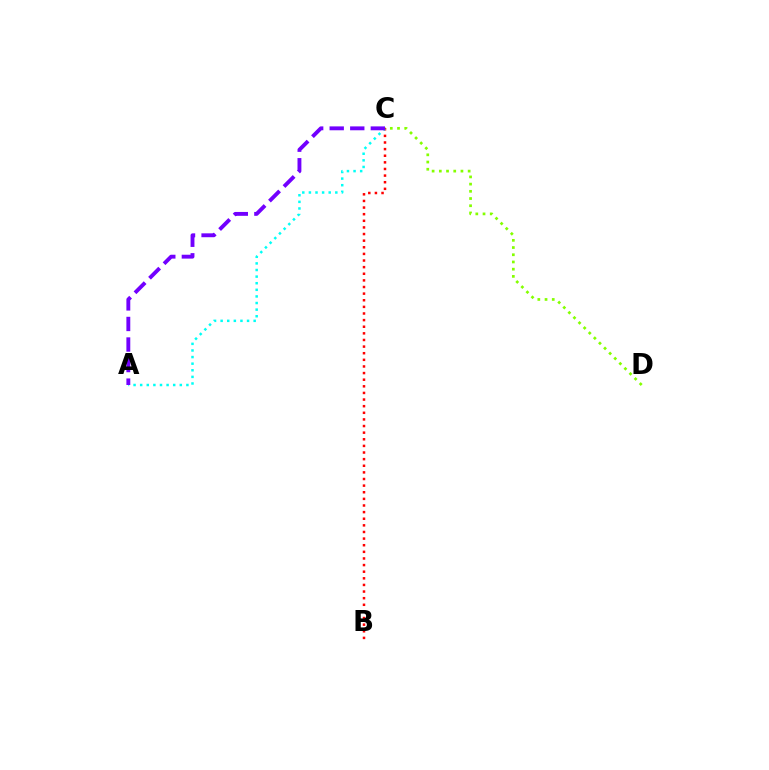{('C', 'D'): [{'color': '#84ff00', 'line_style': 'dotted', 'thickness': 1.96}], ('B', 'C'): [{'color': '#ff0000', 'line_style': 'dotted', 'thickness': 1.8}], ('A', 'C'): [{'color': '#00fff6', 'line_style': 'dotted', 'thickness': 1.79}, {'color': '#7200ff', 'line_style': 'dashed', 'thickness': 2.79}]}